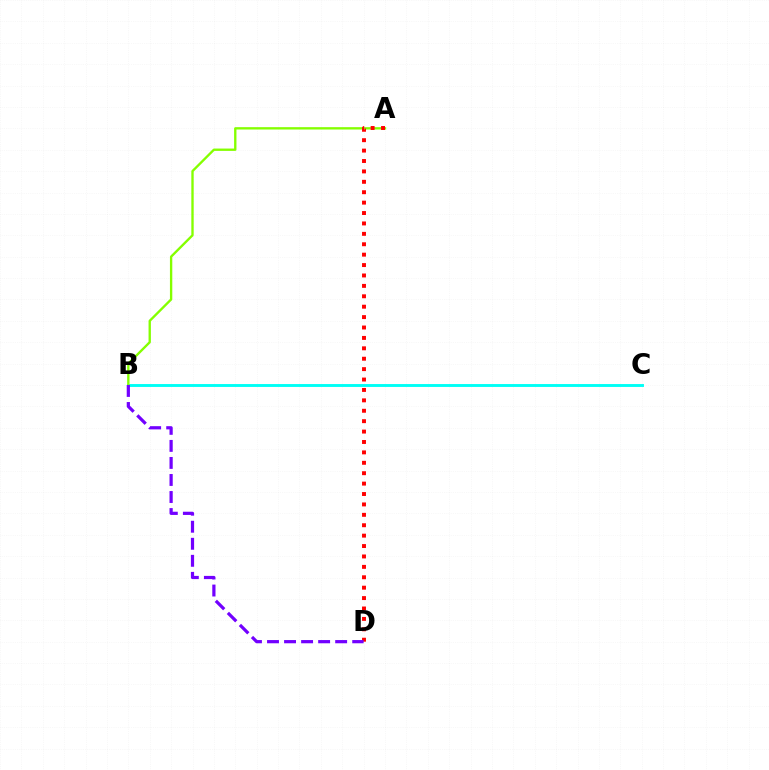{('B', 'C'): [{'color': '#00fff6', 'line_style': 'solid', 'thickness': 2.09}], ('A', 'B'): [{'color': '#84ff00', 'line_style': 'solid', 'thickness': 1.69}], ('A', 'D'): [{'color': '#ff0000', 'line_style': 'dotted', 'thickness': 2.83}], ('B', 'D'): [{'color': '#7200ff', 'line_style': 'dashed', 'thickness': 2.31}]}